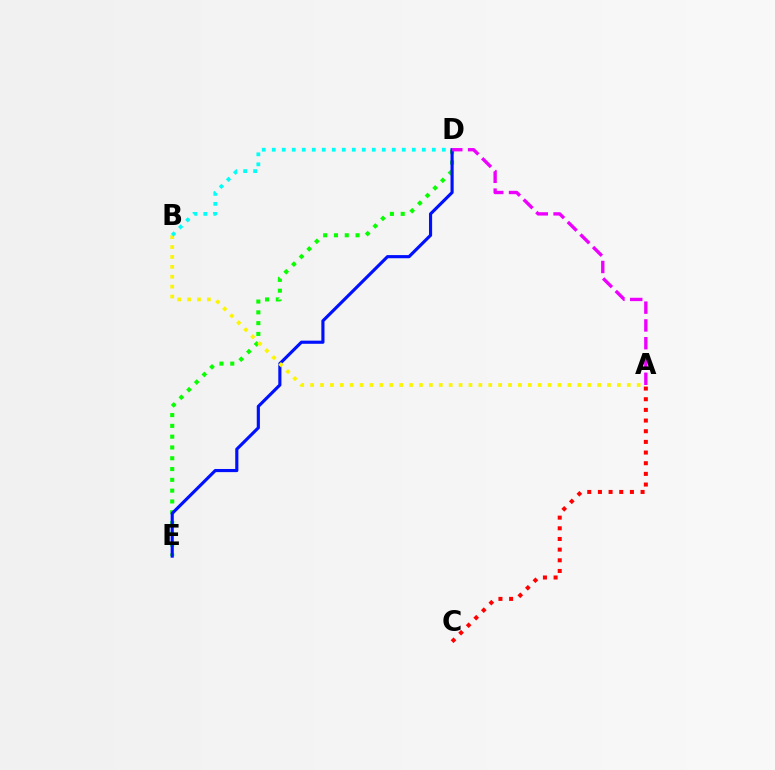{('D', 'E'): [{'color': '#08ff00', 'line_style': 'dotted', 'thickness': 2.93}, {'color': '#0010ff', 'line_style': 'solid', 'thickness': 2.26}], ('A', 'C'): [{'color': '#ff0000', 'line_style': 'dotted', 'thickness': 2.9}], ('A', 'B'): [{'color': '#fcf500', 'line_style': 'dotted', 'thickness': 2.69}], ('A', 'D'): [{'color': '#ee00ff', 'line_style': 'dashed', 'thickness': 2.42}], ('B', 'D'): [{'color': '#00fff6', 'line_style': 'dotted', 'thickness': 2.72}]}